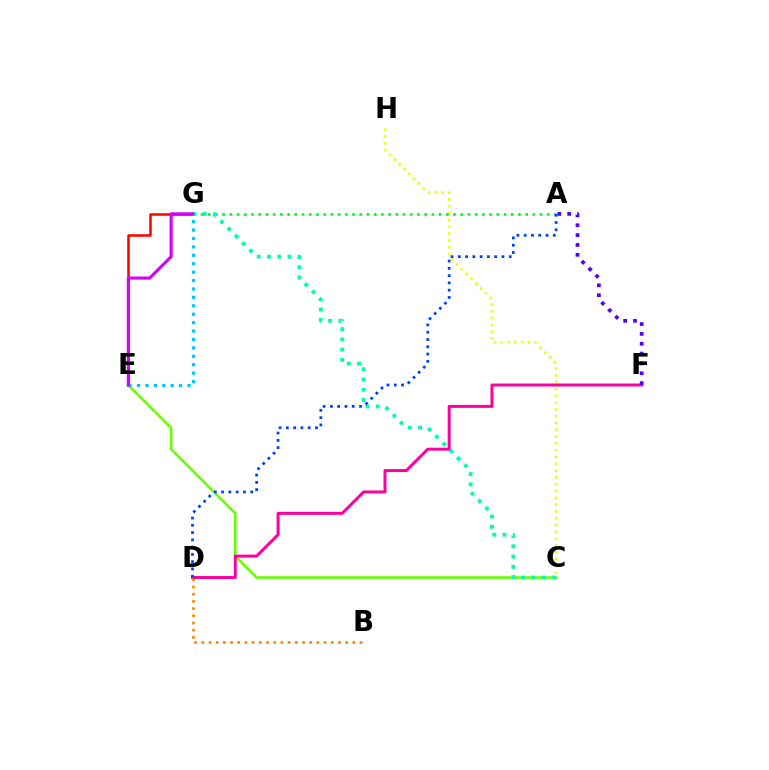{('C', 'E'): [{'color': '#66ff00', 'line_style': 'solid', 'thickness': 1.85}], ('C', 'H'): [{'color': '#eeff00', 'line_style': 'dotted', 'thickness': 1.85}], ('E', 'G'): [{'color': '#ff0000', 'line_style': 'solid', 'thickness': 1.81}, {'color': '#00c7ff', 'line_style': 'dotted', 'thickness': 2.29}, {'color': '#d600ff', 'line_style': 'solid', 'thickness': 2.25}], ('A', 'G'): [{'color': '#00ff27', 'line_style': 'dotted', 'thickness': 1.96}], ('C', 'G'): [{'color': '#00ffaf', 'line_style': 'dotted', 'thickness': 2.78}], ('D', 'F'): [{'color': '#ff00a0', 'line_style': 'solid', 'thickness': 2.14}], ('A', 'D'): [{'color': '#003fff', 'line_style': 'dotted', 'thickness': 1.98}], ('A', 'F'): [{'color': '#4f00ff', 'line_style': 'dotted', 'thickness': 2.68}], ('B', 'D'): [{'color': '#ff8800', 'line_style': 'dotted', 'thickness': 1.95}]}